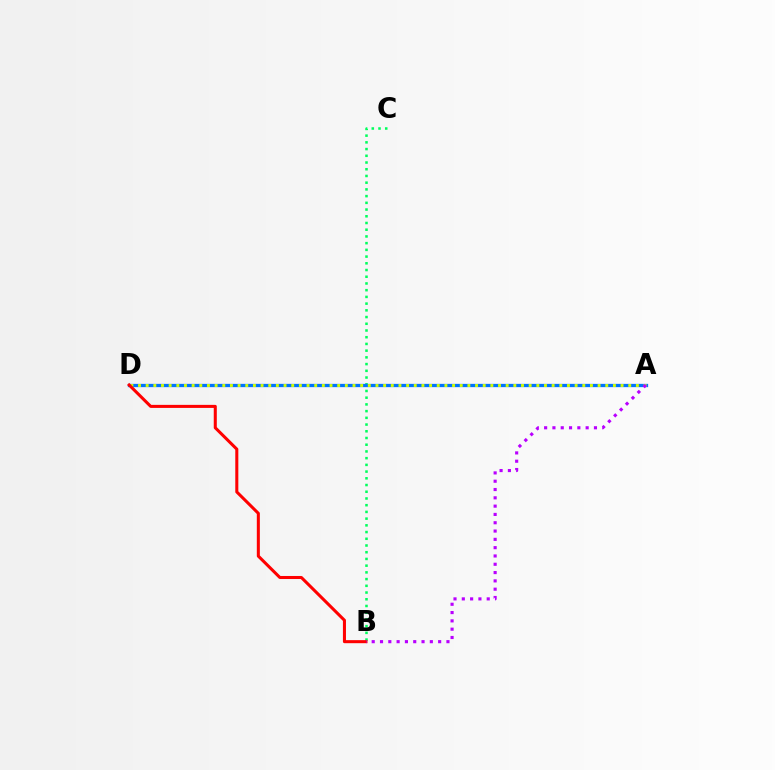{('B', 'C'): [{'color': '#00ff5c', 'line_style': 'dotted', 'thickness': 1.83}], ('A', 'D'): [{'color': '#0074ff', 'line_style': 'solid', 'thickness': 2.36}, {'color': '#d1ff00', 'line_style': 'dotted', 'thickness': 2.08}], ('B', 'D'): [{'color': '#ff0000', 'line_style': 'solid', 'thickness': 2.19}], ('A', 'B'): [{'color': '#b900ff', 'line_style': 'dotted', 'thickness': 2.26}]}